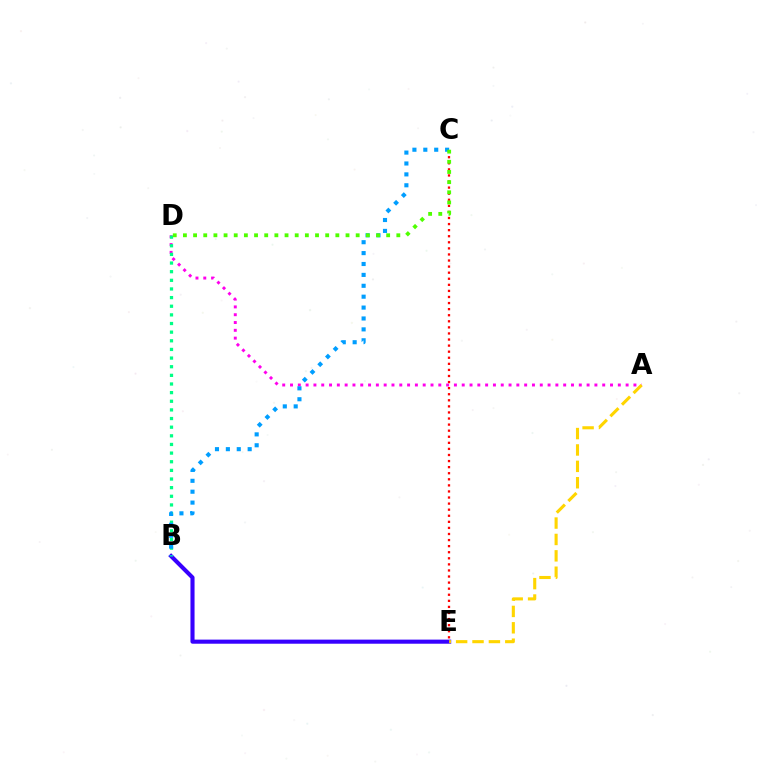{('A', 'D'): [{'color': '#ff00ed', 'line_style': 'dotted', 'thickness': 2.12}], ('C', 'E'): [{'color': '#ff0000', 'line_style': 'dotted', 'thickness': 1.65}], ('B', 'E'): [{'color': '#3700ff', 'line_style': 'solid', 'thickness': 2.95}], ('B', 'D'): [{'color': '#00ff86', 'line_style': 'dotted', 'thickness': 2.35}], ('B', 'C'): [{'color': '#009eff', 'line_style': 'dotted', 'thickness': 2.96}], ('A', 'E'): [{'color': '#ffd500', 'line_style': 'dashed', 'thickness': 2.23}], ('C', 'D'): [{'color': '#4fff00', 'line_style': 'dotted', 'thickness': 2.76}]}